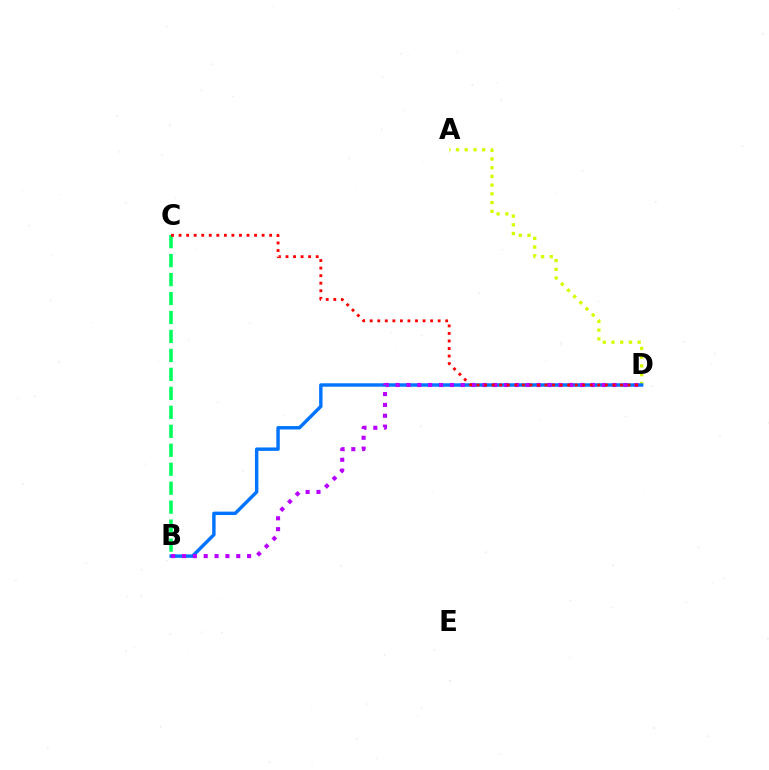{('A', 'D'): [{'color': '#d1ff00', 'line_style': 'dotted', 'thickness': 2.37}], ('B', 'D'): [{'color': '#0074ff', 'line_style': 'solid', 'thickness': 2.46}, {'color': '#b900ff', 'line_style': 'dotted', 'thickness': 2.95}], ('B', 'C'): [{'color': '#00ff5c', 'line_style': 'dashed', 'thickness': 2.58}], ('C', 'D'): [{'color': '#ff0000', 'line_style': 'dotted', 'thickness': 2.05}]}